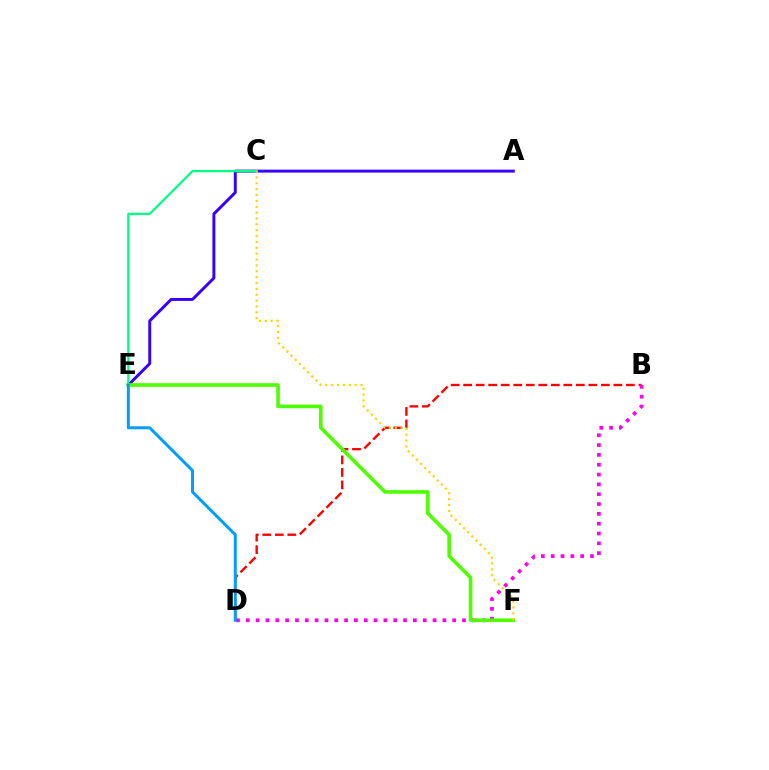{('B', 'D'): [{'color': '#ff0000', 'line_style': 'dashed', 'thickness': 1.7}, {'color': '#ff00ed', 'line_style': 'dotted', 'thickness': 2.67}], ('A', 'E'): [{'color': '#3700ff', 'line_style': 'solid', 'thickness': 2.13}], ('C', 'E'): [{'color': '#00ff86', 'line_style': 'solid', 'thickness': 1.62}], ('E', 'F'): [{'color': '#4fff00', 'line_style': 'solid', 'thickness': 2.61}], ('D', 'E'): [{'color': '#009eff', 'line_style': 'solid', 'thickness': 2.15}], ('C', 'F'): [{'color': '#ffd500', 'line_style': 'dotted', 'thickness': 1.59}]}